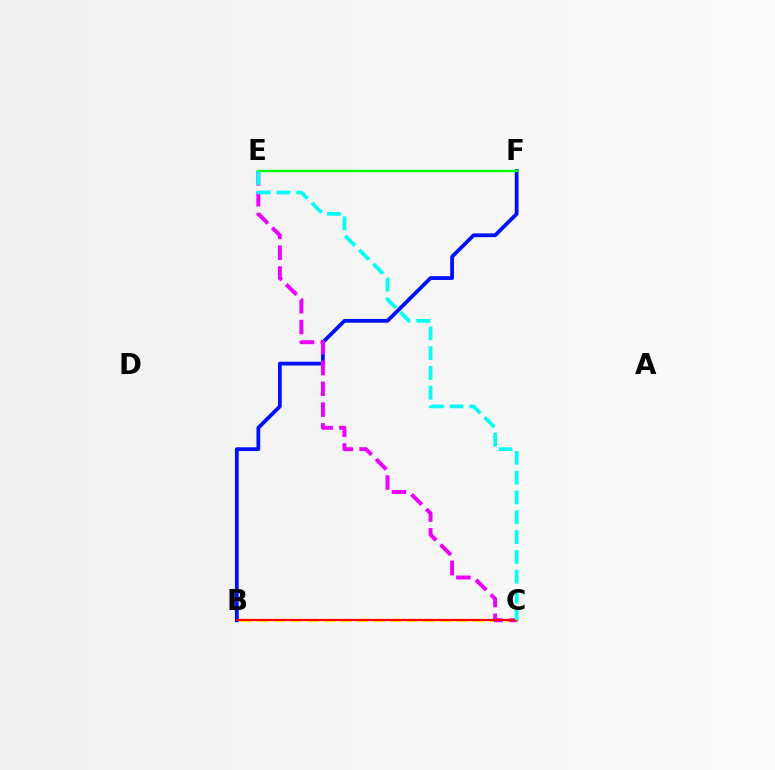{('B', 'F'): [{'color': '#0010ff', 'line_style': 'solid', 'thickness': 2.72}], ('B', 'C'): [{'color': '#fcf500', 'line_style': 'dashed', 'thickness': 2.25}, {'color': '#ff0000', 'line_style': 'solid', 'thickness': 1.57}], ('C', 'E'): [{'color': '#ee00ff', 'line_style': 'dashed', 'thickness': 2.83}, {'color': '#00fff6', 'line_style': 'dashed', 'thickness': 2.69}], ('E', 'F'): [{'color': '#08ff00', 'line_style': 'solid', 'thickness': 1.73}]}